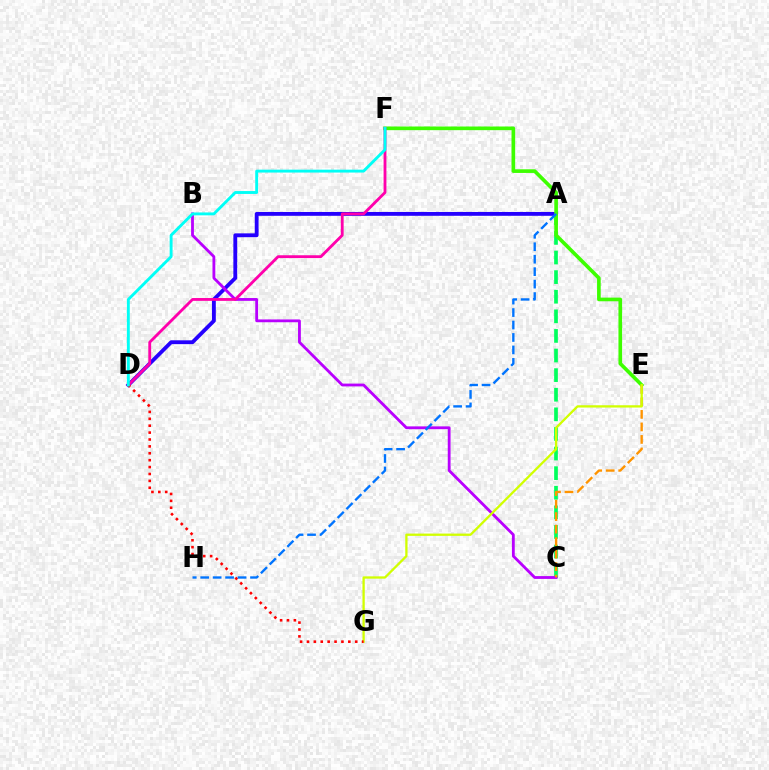{('A', 'C'): [{'color': '#00ff5c', 'line_style': 'dashed', 'thickness': 2.66}], ('A', 'D'): [{'color': '#2500ff', 'line_style': 'solid', 'thickness': 2.76}], ('E', 'F'): [{'color': '#3dff00', 'line_style': 'solid', 'thickness': 2.63}], ('B', 'C'): [{'color': '#b900ff', 'line_style': 'solid', 'thickness': 2.03}], ('D', 'F'): [{'color': '#ff00ac', 'line_style': 'solid', 'thickness': 2.04}, {'color': '#00fff6', 'line_style': 'solid', 'thickness': 2.08}], ('C', 'E'): [{'color': '#ff9400', 'line_style': 'dashed', 'thickness': 1.7}], ('E', 'G'): [{'color': '#d1ff00', 'line_style': 'solid', 'thickness': 1.65}], ('D', 'G'): [{'color': '#ff0000', 'line_style': 'dotted', 'thickness': 1.87}], ('A', 'H'): [{'color': '#0074ff', 'line_style': 'dashed', 'thickness': 1.69}]}